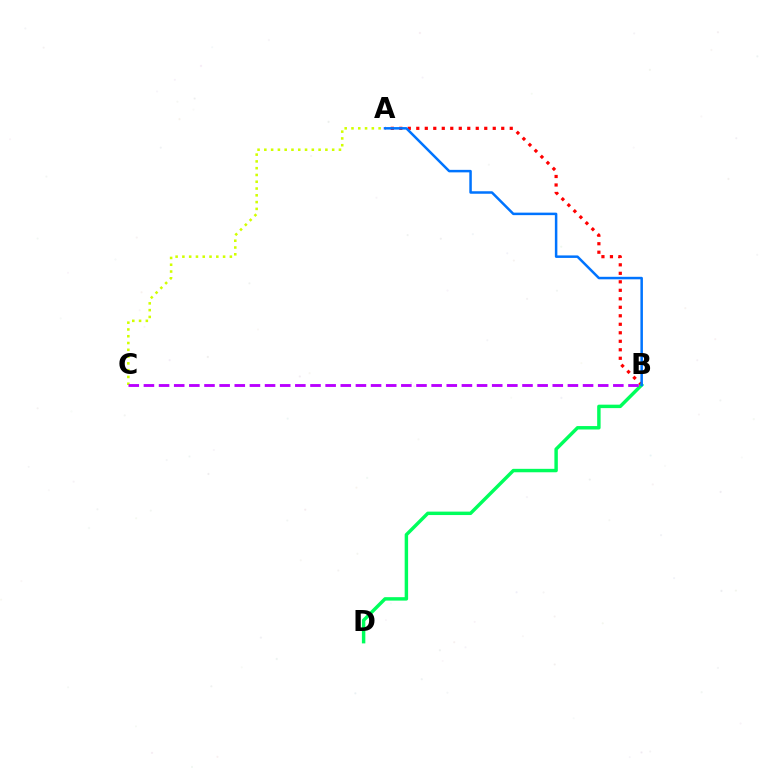{('A', 'B'): [{'color': '#ff0000', 'line_style': 'dotted', 'thickness': 2.31}, {'color': '#0074ff', 'line_style': 'solid', 'thickness': 1.8}], ('B', 'D'): [{'color': '#00ff5c', 'line_style': 'solid', 'thickness': 2.48}], ('A', 'C'): [{'color': '#d1ff00', 'line_style': 'dotted', 'thickness': 1.84}], ('B', 'C'): [{'color': '#b900ff', 'line_style': 'dashed', 'thickness': 2.06}]}